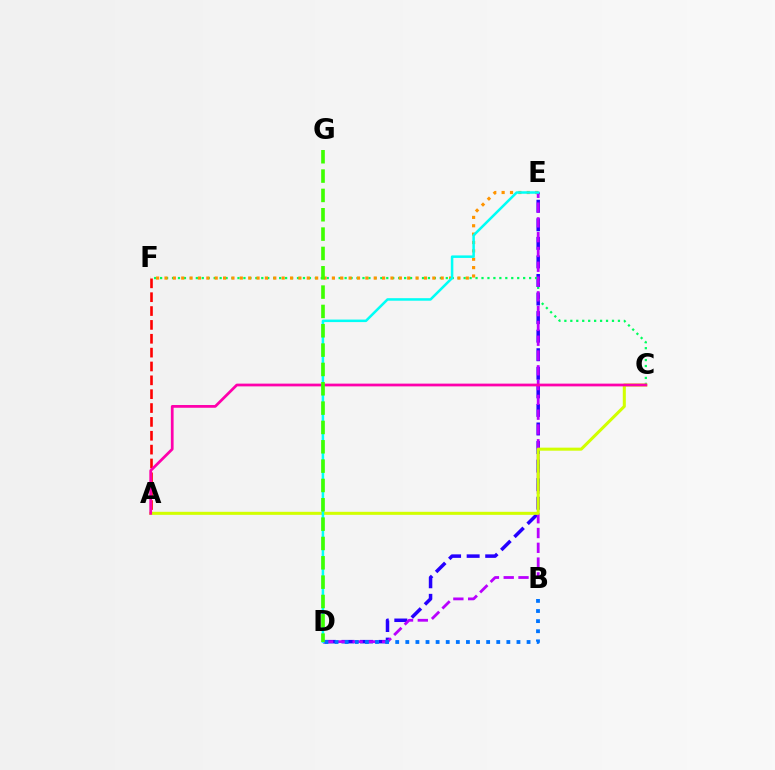{('D', 'E'): [{'color': '#2500ff', 'line_style': 'dashed', 'thickness': 2.52}, {'color': '#b900ff', 'line_style': 'dashed', 'thickness': 2.01}, {'color': '#00fff6', 'line_style': 'solid', 'thickness': 1.82}], ('A', 'F'): [{'color': '#ff0000', 'line_style': 'dashed', 'thickness': 1.88}], ('C', 'F'): [{'color': '#00ff5c', 'line_style': 'dotted', 'thickness': 1.62}], ('E', 'F'): [{'color': '#ff9400', 'line_style': 'dotted', 'thickness': 2.27}], ('A', 'C'): [{'color': '#d1ff00', 'line_style': 'solid', 'thickness': 2.19}, {'color': '#ff00ac', 'line_style': 'solid', 'thickness': 1.98}], ('B', 'D'): [{'color': '#0074ff', 'line_style': 'dotted', 'thickness': 2.75}], ('D', 'G'): [{'color': '#3dff00', 'line_style': 'dashed', 'thickness': 2.63}]}